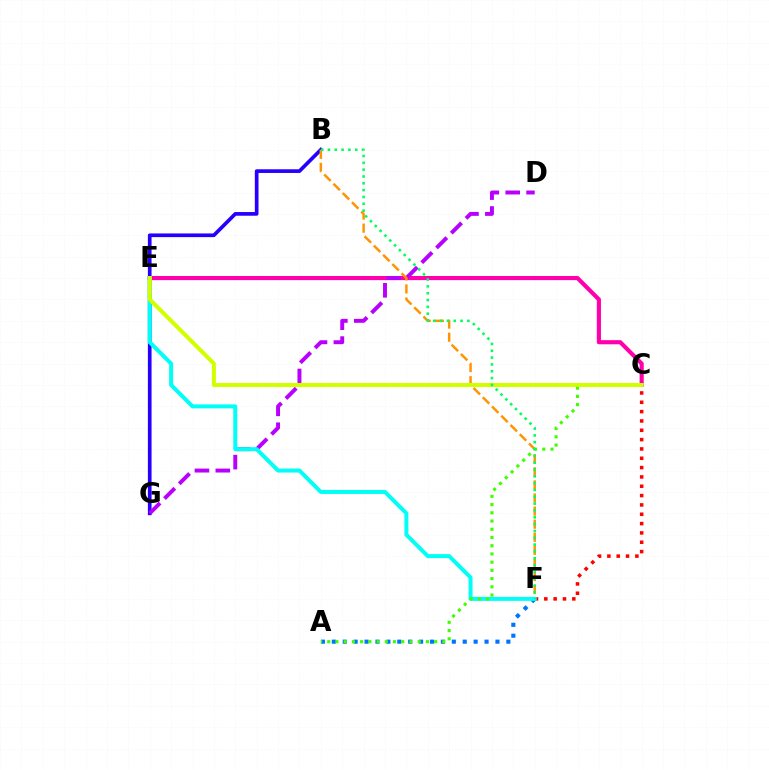{('B', 'G'): [{'color': '#2500ff', 'line_style': 'solid', 'thickness': 2.65}], ('C', 'E'): [{'color': '#ff00ac', 'line_style': 'solid', 'thickness': 2.97}, {'color': '#d1ff00', 'line_style': 'solid', 'thickness': 2.9}], ('D', 'G'): [{'color': '#b900ff', 'line_style': 'dashed', 'thickness': 2.84}], ('A', 'F'): [{'color': '#0074ff', 'line_style': 'dotted', 'thickness': 2.96}], ('B', 'F'): [{'color': '#ff9400', 'line_style': 'dashed', 'thickness': 1.78}, {'color': '#00ff5c', 'line_style': 'dotted', 'thickness': 1.85}], ('C', 'F'): [{'color': '#ff0000', 'line_style': 'dotted', 'thickness': 2.54}], ('E', 'F'): [{'color': '#00fff6', 'line_style': 'solid', 'thickness': 2.87}], ('A', 'C'): [{'color': '#3dff00', 'line_style': 'dotted', 'thickness': 2.23}]}